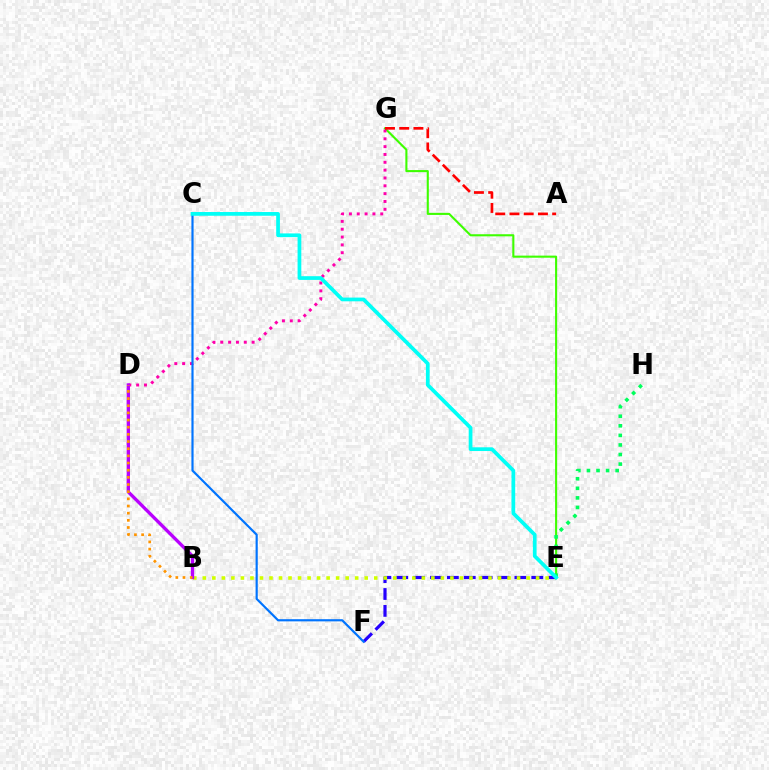{('E', 'G'): [{'color': '#3dff00', 'line_style': 'solid', 'thickness': 1.51}], ('E', 'F'): [{'color': '#2500ff', 'line_style': 'dashed', 'thickness': 2.29}], ('D', 'G'): [{'color': '#ff00ac', 'line_style': 'dotted', 'thickness': 2.13}], ('B', 'E'): [{'color': '#d1ff00', 'line_style': 'dotted', 'thickness': 2.59}], ('B', 'D'): [{'color': '#b900ff', 'line_style': 'solid', 'thickness': 2.39}, {'color': '#ff9400', 'line_style': 'dotted', 'thickness': 1.95}], ('A', 'G'): [{'color': '#ff0000', 'line_style': 'dashed', 'thickness': 1.93}], ('E', 'H'): [{'color': '#00ff5c', 'line_style': 'dotted', 'thickness': 2.6}], ('C', 'F'): [{'color': '#0074ff', 'line_style': 'solid', 'thickness': 1.56}], ('C', 'E'): [{'color': '#00fff6', 'line_style': 'solid', 'thickness': 2.68}]}